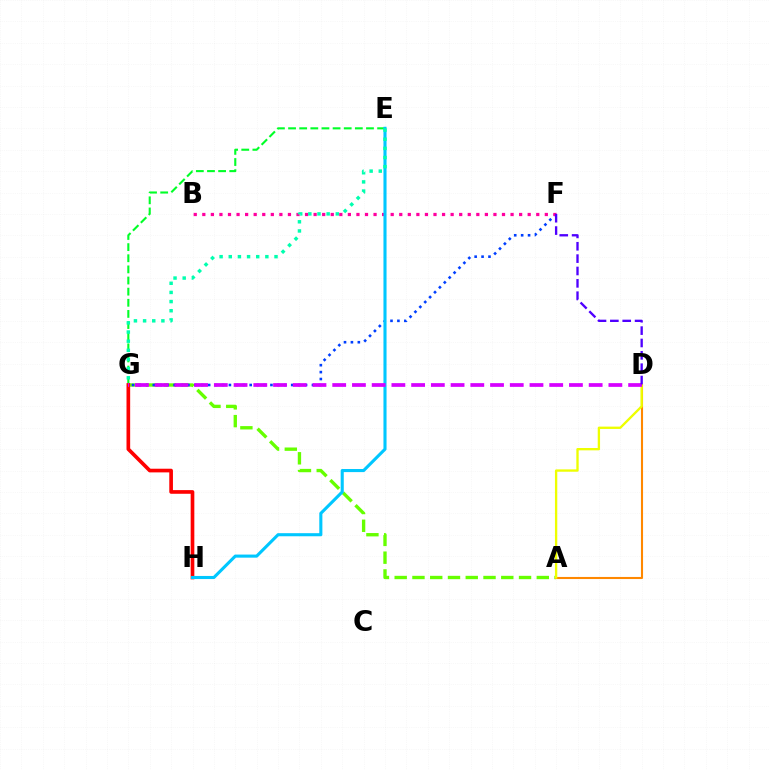{('A', 'G'): [{'color': '#66ff00', 'line_style': 'dashed', 'thickness': 2.41}], ('F', 'G'): [{'color': '#003fff', 'line_style': 'dotted', 'thickness': 1.88}], ('B', 'F'): [{'color': '#ff00a0', 'line_style': 'dotted', 'thickness': 2.33}], ('E', 'G'): [{'color': '#00ff27', 'line_style': 'dashed', 'thickness': 1.51}, {'color': '#00ffaf', 'line_style': 'dotted', 'thickness': 2.49}], ('A', 'D'): [{'color': '#ff8800', 'line_style': 'solid', 'thickness': 1.51}, {'color': '#eeff00', 'line_style': 'solid', 'thickness': 1.68}], ('G', 'H'): [{'color': '#ff0000', 'line_style': 'solid', 'thickness': 2.64}], ('E', 'H'): [{'color': '#00c7ff', 'line_style': 'solid', 'thickness': 2.22}], ('D', 'G'): [{'color': '#d600ff', 'line_style': 'dashed', 'thickness': 2.68}], ('D', 'F'): [{'color': '#4f00ff', 'line_style': 'dashed', 'thickness': 1.68}]}